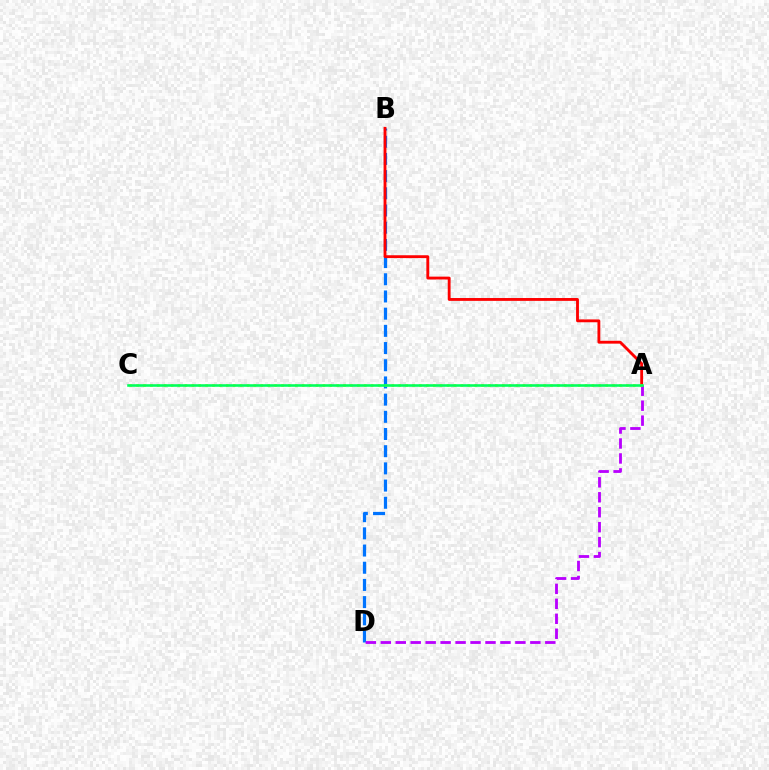{('B', 'D'): [{'color': '#0074ff', 'line_style': 'dashed', 'thickness': 2.34}], ('A', 'B'): [{'color': '#ff0000', 'line_style': 'solid', 'thickness': 2.05}], ('A', 'D'): [{'color': '#b900ff', 'line_style': 'dashed', 'thickness': 2.03}], ('A', 'C'): [{'color': '#d1ff00', 'line_style': 'dotted', 'thickness': 1.87}, {'color': '#00ff5c', 'line_style': 'solid', 'thickness': 1.86}]}